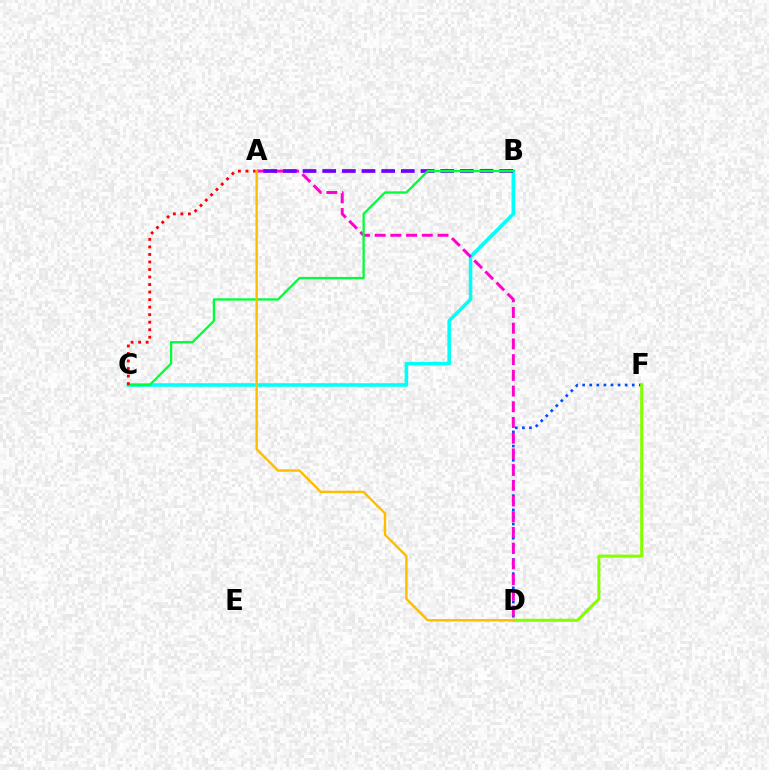{('D', 'F'): [{'color': '#004bff', 'line_style': 'dotted', 'thickness': 1.93}, {'color': '#84ff00', 'line_style': 'solid', 'thickness': 2.17}], ('B', 'C'): [{'color': '#00fff6', 'line_style': 'solid', 'thickness': 2.56}, {'color': '#00ff39', 'line_style': 'solid', 'thickness': 1.66}], ('A', 'D'): [{'color': '#ff00cf', 'line_style': 'dashed', 'thickness': 2.13}, {'color': '#ffbd00', 'line_style': 'solid', 'thickness': 1.74}], ('A', 'B'): [{'color': '#7200ff', 'line_style': 'dashed', 'thickness': 2.67}], ('A', 'C'): [{'color': '#ff0000', 'line_style': 'dotted', 'thickness': 2.04}]}